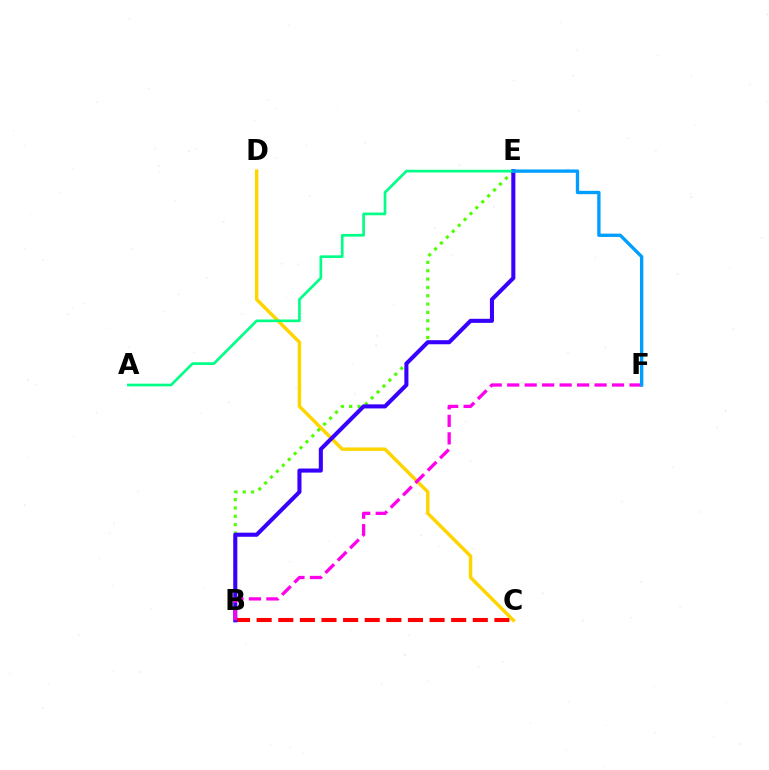{('B', 'C'): [{'color': '#ff0000', 'line_style': 'dashed', 'thickness': 2.94}], ('C', 'D'): [{'color': '#ffd500', 'line_style': 'solid', 'thickness': 2.48}], ('B', 'E'): [{'color': '#4fff00', 'line_style': 'dotted', 'thickness': 2.27}, {'color': '#3700ff', 'line_style': 'solid', 'thickness': 2.93}], ('A', 'E'): [{'color': '#00ff86', 'line_style': 'solid', 'thickness': 1.93}], ('B', 'F'): [{'color': '#ff00ed', 'line_style': 'dashed', 'thickness': 2.37}], ('E', 'F'): [{'color': '#009eff', 'line_style': 'solid', 'thickness': 2.4}]}